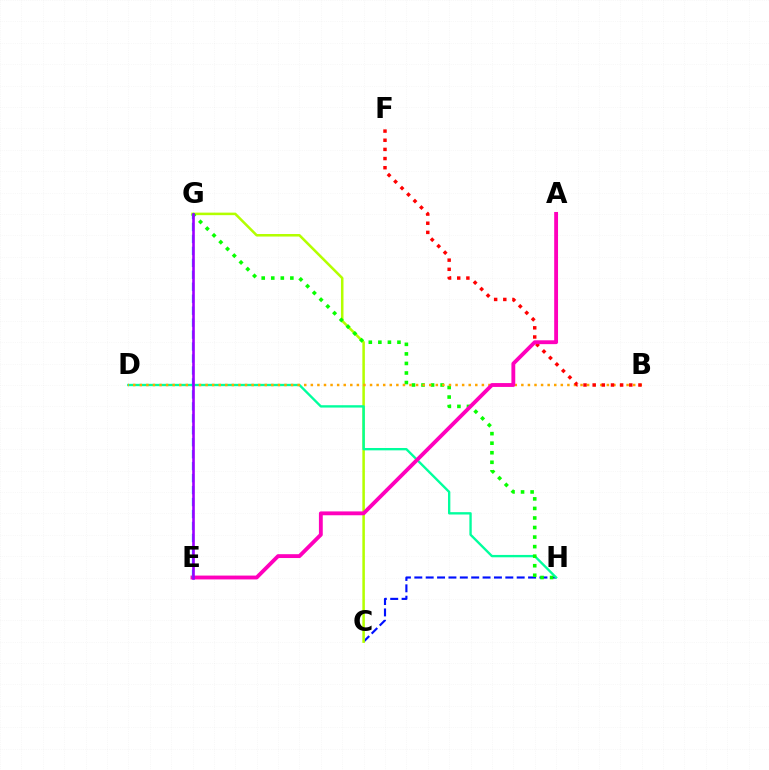{('C', 'H'): [{'color': '#0010ff', 'line_style': 'dashed', 'thickness': 1.55}], ('C', 'G'): [{'color': '#b3ff00', 'line_style': 'solid', 'thickness': 1.83}], ('D', 'H'): [{'color': '#00ff9d', 'line_style': 'solid', 'thickness': 1.69}], ('G', 'H'): [{'color': '#08ff00', 'line_style': 'dotted', 'thickness': 2.59}], ('B', 'D'): [{'color': '#ffa500', 'line_style': 'dotted', 'thickness': 1.79}], ('B', 'F'): [{'color': '#ff0000', 'line_style': 'dotted', 'thickness': 2.49}], ('A', 'E'): [{'color': '#ff00bd', 'line_style': 'solid', 'thickness': 2.77}], ('E', 'G'): [{'color': '#00b5ff', 'line_style': 'dashed', 'thickness': 1.62}, {'color': '#9b00ff', 'line_style': 'solid', 'thickness': 1.89}]}